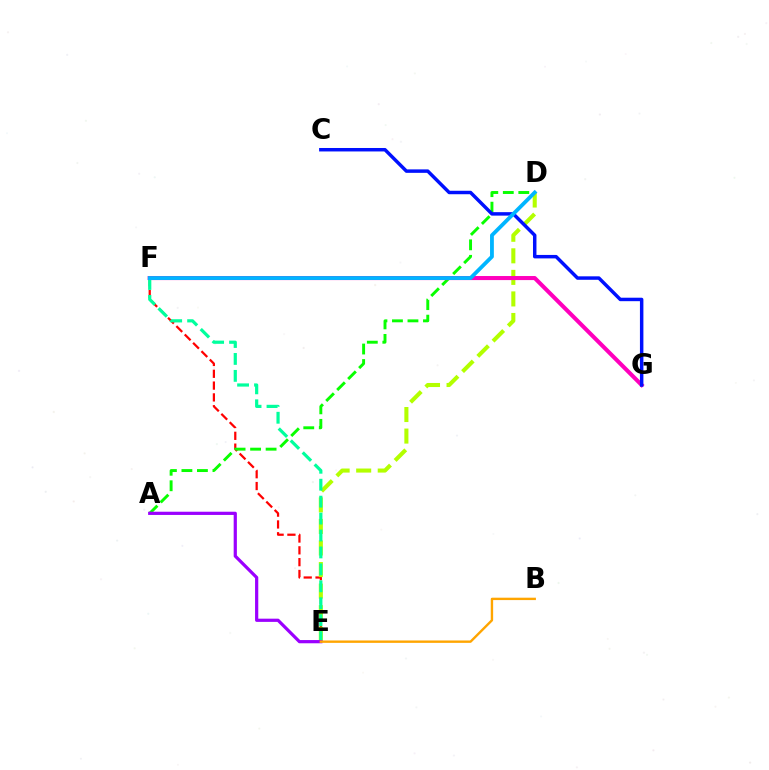{('E', 'F'): [{'color': '#ff0000', 'line_style': 'dashed', 'thickness': 1.61}, {'color': '#00ff9d', 'line_style': 'dashed', 'thickness': 2.3}], ('A', 'D'): [{'color': '#08ff00', 'line_style': 'dashed', 'thickness': 2.11}], ('D', 'E'): [{'color': '#b3ff00', 'line_style': 'dashed', 'thickness': 2.93}], ('F', 'G'): [{'color': '#ff00bd', 'line_style': 'solid', 'thickness': 2.92}], ('C', 'G'): [{'color': '#0010ff', 'line_style': 'solid', 'thickness': 2.49}], ('A', 'E'): [{'color': '#9b00ff', 'line_style': 'solid', 'thickness': 2.31}], ('B', 'E'): [{'color': '#ffa500', 'line_style': 'solid', 'thickness': 1.72}], ('D', 'F'): [{'color': '#00b5ff', 'line_style': 'solid', 'thickness': 2.74}]}